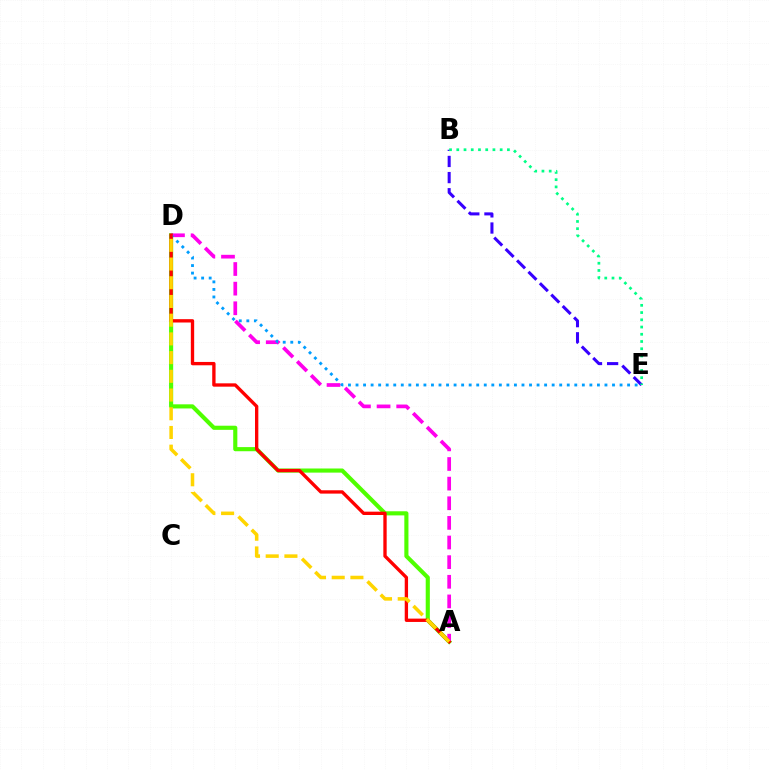{('B', 'E'): [{'color': '#3700ff', 'line_style': 'dashed', 'thickness': 2.19}, {'color': '#00ff86', 'line_style': 'dotted', 'thickness': 1.97}], ('A', 'D'): [{'color': '#4fff00', 'line_style': 'solid', 'thickness': 2.97}, {'color': '#ff00ed', 'line_style': 'dashed', 'thickness': 2.67}, {'color': '#ff0000', 'line_style': 'solid', 'thickness': 2.4}, {'color': '#ffd500', 'line_style': 'dashed', 'thickness': 2.54}], ('D', 'E'): [{'color': '#009eff', 'line_style': 'dotted', 'thickness': 2.05}]}